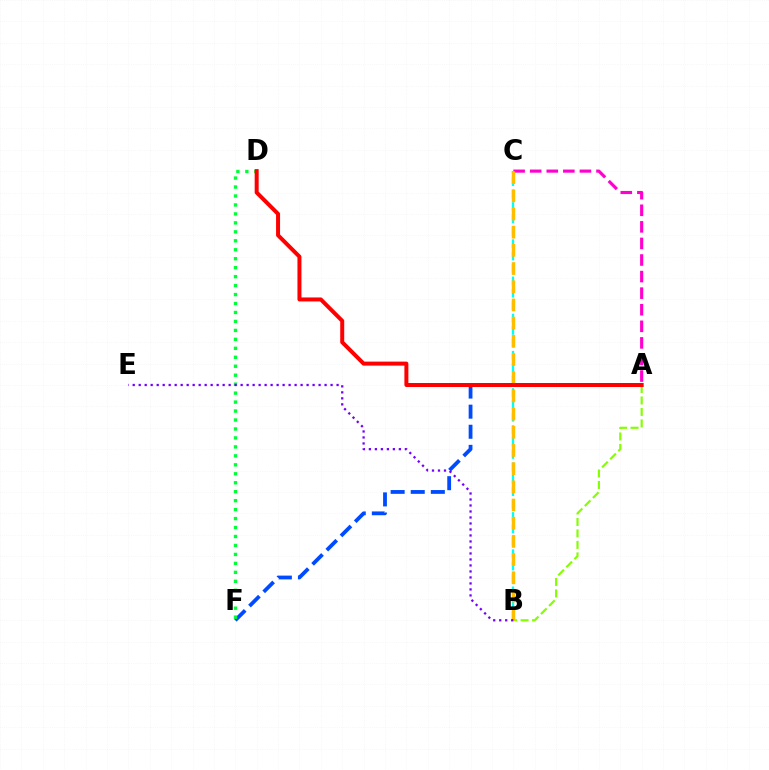{('A', 'F'): [{'color': '#004bff', 'line_style': 'dashed', 'thickness': 2.73}], ('A', 'B'): [{'color': '#84ff00', 'line_style': 'dashed', 'thickness': 1.56}], ('D', 'F'): [{'color': '#00ff39', 'line_style': 'dotted', 'thickness': 2.43}], ('A', 'C'): [{'color': '#ff00cf', 'line_style': 'dashed', 'thickness': 2.25}], ('B', 'C'): [{'color': '#00fff6', 'line_style': 'dashed', 'thickness': 1.68}, {'color': '#ffbd00', 'line_style': 'dashed', 'thickness': 2.47}], ('B', 'E'): [{'color': '#7200ff', 'line_style': 'dotted', 'thickness': 1.63}], ('A', 'D'): [{'color': '#ff0000', 'line_style': 'solid', 'thickness': 2.87}]}